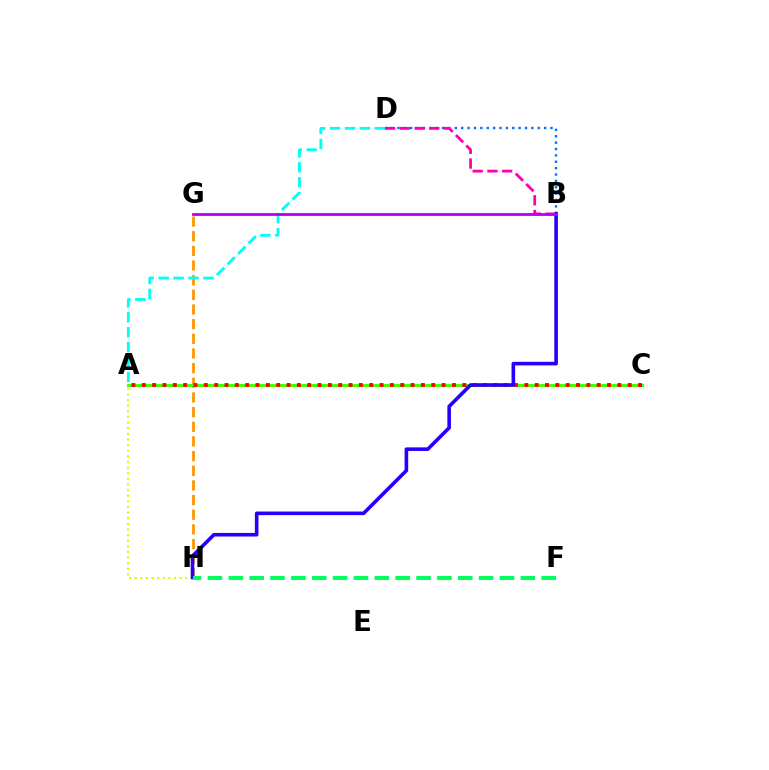{('B', 'D'): [{'color': '#0074ff', 'line_style': 'dotted', 'thickness': 1.73}, {'color': '#ff00ac', 'line_style': 'dashed', 'thickness': 2.0}], ('G', 'H'): [{'color': '#ff9400', 'line_style': 'dashed', 'thickness': 1.99}], ('A', 'H'): [{'color': '#d1ff00', 'line_style': 'dotted', 'thickness': 1.53}], ('A', 'C'): [{'color': '#3dff00', 'line_style': 'solid', 'thickness': 2.1}, {'color': '#ff0000', 'line_style': 'dotted', 'thickness': 2.81}], ('A', 'D'): [{'color': '#00fff6', 'line_style': 'dashed', 'thickness': 2.03}], ('B', 'H'): [{'color': '#2500ff', 'line_style': 'solid', 'thickness': 2.59}], ('B', 'G'): [{'color': '#b900ff', 'line_style': 'solid', 'thickness': 2.04}], ('F', 'H'): [{'color': '#00ff5c', 'line_style': 'dashed', 'thickness': 2.83}]}